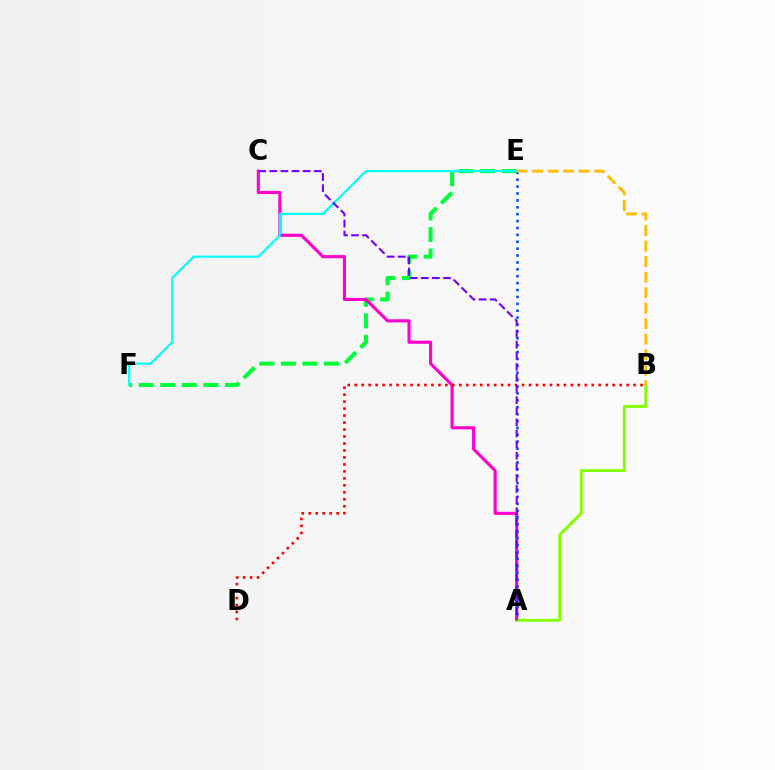{('E', 'F'): [{'color': '#00ff39', 'line_style': 'dashed', 'thickness': 2.93}, {'color': '#00fff6', 'line_style': 'solid', 'thickness': 1.57}], ('A', 'C'): [{'color': '#ff00cf', 'line_style': 'solid', 'thickness': 2.24}, {'color': '#7200ff', 'line_style': 'dashed', 'thickness': 1.51}], ('A', 'E'): [{'color': '#004bff', 'line_style': 'dotted', 'thickness': 1.87}], ('B', 'D'): [{'color': '#ff0000', 'line_style': 'dotted', 'thickness': 1.89}], ('A', 'B'): [{'color': '#84ff00', 'line_style': 'solid', 'thickness': 2.11}], ('B', 'E'): [{'color': '#ffbd00', 'line_style': 'dashed', 'thickness': 2.11}]}